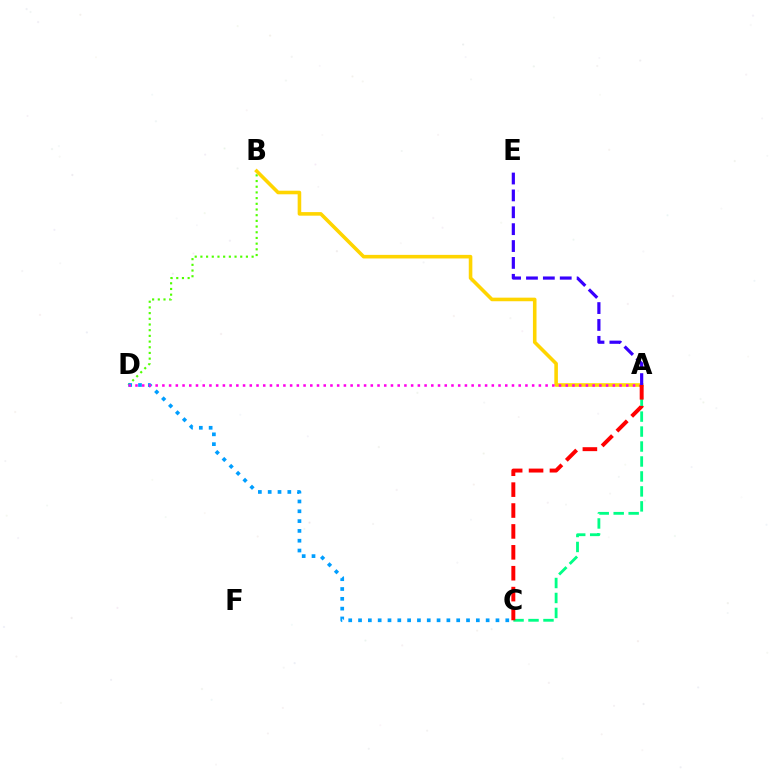{('B', 'D'): [{'color': '#4fff00', 'line_style': 'dotted', 'thickness': 1.55}], ('A', 'C'): [{'color': '#00ff86', 'line_style': 'dashed', 'thickness': 2.03}, {'color': '#ff0000', 'line_style': 'dashed', 'thickness': 2.84}], ('C', 'D'): [{'color': '#009eff', 'line_style': 'dotted', 'thickness': 2.67}], ('A', 'B'): [{'color': '#ffd500', 'line_style': 'solid', 'thickness': 2.58}], ('A', 'D'): [{'color': '#ff00ed', 'line_style': 'dotted', 'thickness': 1.83}], ('A', 'E'): [{'color': '#3700ff', 'line_style': 'dashed', 'thickness': 2.29}]}